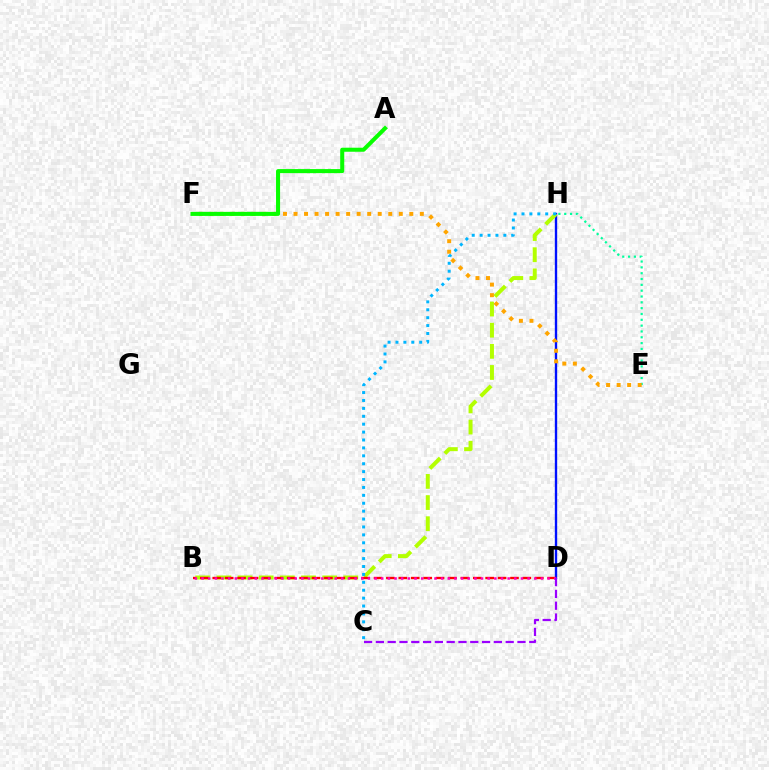{('D', 'H'): [{'color': '#0010ff', 'line_style': 'solid', 'thickness': 1.7}], ('E', 'H'): [{'color': '#00ff9d', 'line_style': 'dotted', 'thickness': 1.58}], ('B', 'H'): [{'color': '#b3ff00', 'line_style': 'dashed', 'thickness': 2.87}], ('E', 'F'): [{'color': '#ffa500', 'line_style': 'dotted', 'thickness': 2.86}], ('B', 'D'): [{'color': '#ff0000', 'line_style': 'dashed', 'thickness': 1.69}, {'color': '#ff00bd', 'line_style': 'dotted', 'thickness': 1.81}], ('A', 'F'): [{'color': '#08ff00', 'line_style': 'solid', 'thickness': 2.91}], ('C', 'H'): [{'color': '#00b5ff', 'line_style': 'dotted', 'thickness': 2.15}], ('C', 'D'): [{'color': '#9b00ff', 'line_style': 'dashed', 'thickness': 1.6}]}